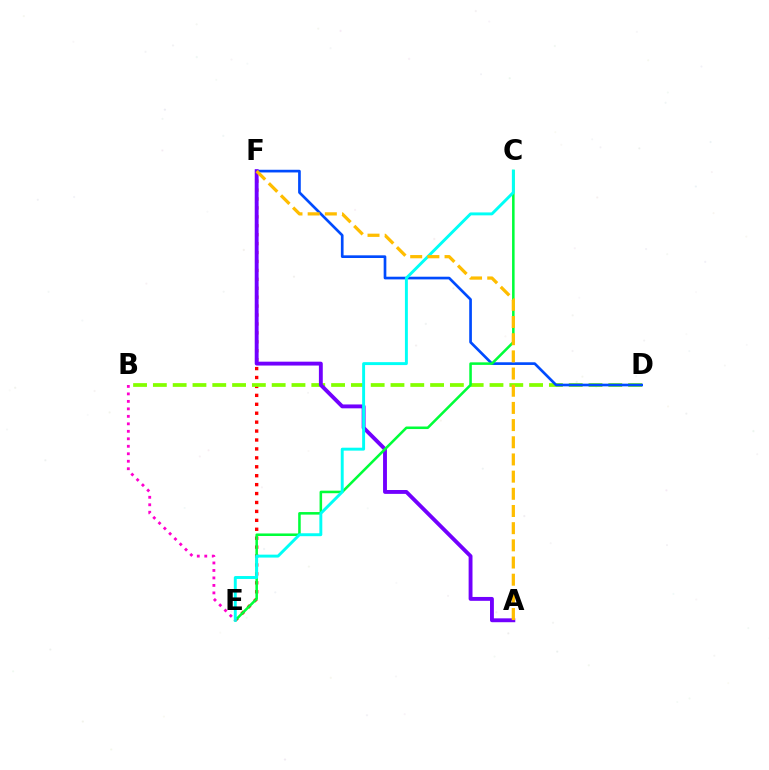{('E', 'F'): [{'color': '#ff0000', 'line_style': 'dotted', 'thickness': 2.43}], ('B', 'D'): [{'color': '#84ff00', 'line_style': 'dashed', 'thickness': 2.69}], ('D', 'F'): [{'color': '#004bff', 'line_style': 'solid', 'thickness': 1.93}], ('A', 'F'): [{'color': '#7200ff', 'line_style': 'solid', 'thickness': 2.79}, {'color': '#ffbd00', 'line_style': 'dashed', 'thickness': 2.33}], ('C', 'E'): [{'color': '#00ff39', 'line_style': 'solid', 'thickness': 1.84}, {'color': '#00fff6', 'line_style': 'solid', 'thickness': 2.11}], ('B', 'E'): [{'color': '#ff00cf', 'line_style': 'dotted', 'thickness': 2.03}]}